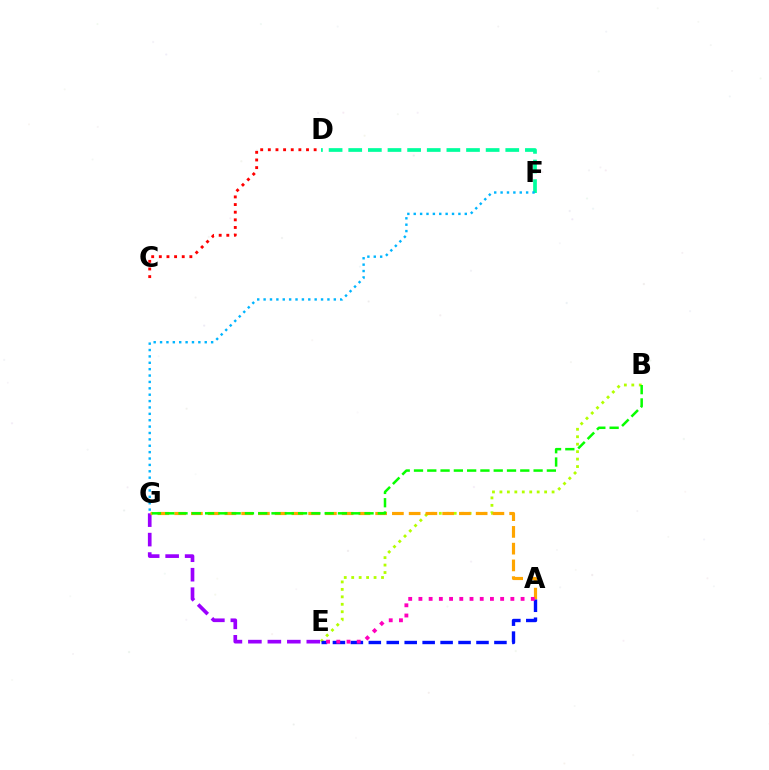{('B', 'E'): [{'color': '#b3ff00', 'line_style': 'dotted', 'thickness': 2.03}], ('E', 'G'): [{'color': '#9b00ff', 'line_style': 'dashed', 'thickness': 2.65}], ('C', 'D'): [{'color': '#ff0000', 'line_style': 'dotted', 'thickness': 2.07}], ('D', 'F'): [{'color': '#00ff9d', 'line_style': 'dashed', 'thickness': 2.67}], ('A', 'G'): [{'color': '#ffa500', 'line_style': 'dashed', 'thickness': 2.28}], ('F', 'G'): [{'color': '#00b5ff', 'line_style': 'dotted', 'thickness': 1.73}], ('A', 'E'): [{'color': '#0010ff', 'line_style': 'dashed', 'thickness': 2.44}, {'color': '#ff00bd', 'line_style': 'dotted', 'thickness': 2.78}], ('B', 'G'): [{'color': '#08ff00', 'line_style': 'dashed', 'thickness': 1.8}]}